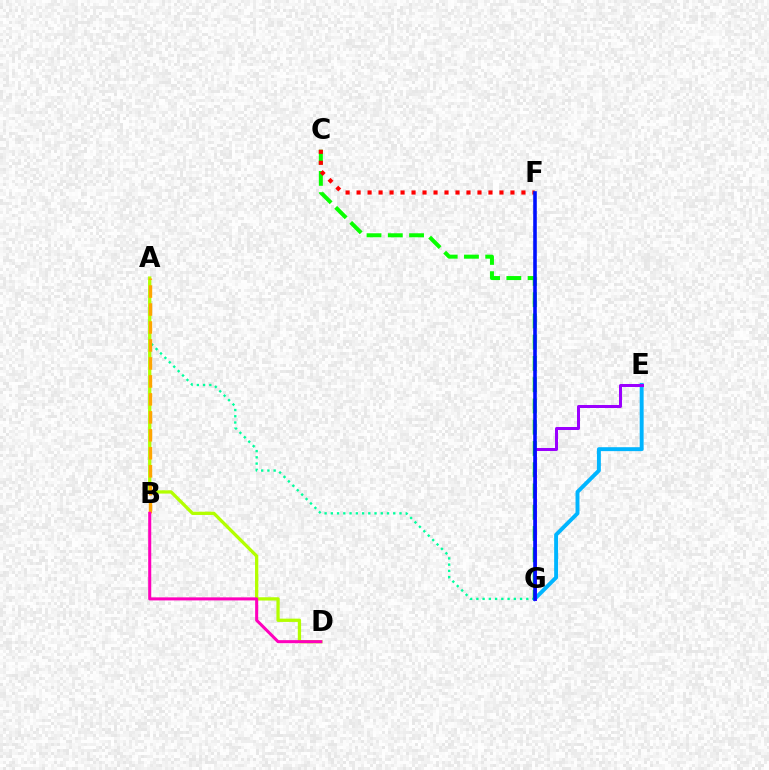{('E', 'G'): [{'color': '#00b5ff', 'line_style': 'solid', 'thickness': 2.83}, {'color': '#9b00ff', 'line_style': 'solid', 'thickness': 2.16}], ('A', 'G'): [{'color': '#00ff9d', 'line_style': 'dotted', 'thickness': 1.7}], ('C', 'G'): [{'color': '#08ff00', 'line_style': 'dashed', 'thickness': 2.89}], ('C', 'F'): [{'color': '#ff0000', 'line_style': 'dotted', 'thickness': 2.99}], ('A', 'D'): [{'color': '#b3ff00', 'line_style': 'solid', 'thickness': 2.36}], ('A', 'B'): [{'color': '#ffa500', 'line_style': 'dashed', 'thickness': 2.44}], ('F', 'G'): [{'color': '#0010ff', 'line_style': 'solid', 'thickness': 2.59}], ('B', 'D'): [{'color': '#ff00bd', 'line_style': 'solid', 'thickness': 2.2}]}